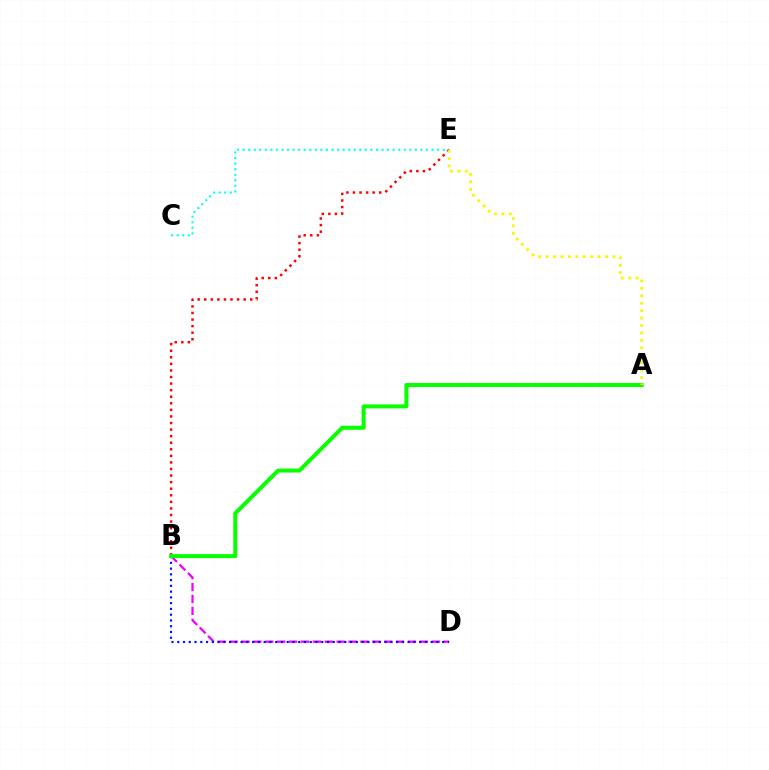{('C', 'E'): [{'color': '#00fff6', 'line_style': 'dotted', 'thickness': 1.51}], ('B', 'D'): [{'color': '#ee00ff', 'line_style': 'dashed', 'thickness': 1.62}, {'color': '#0010ff', 'line_style': 'dotted', 'thickness': 1.57}], ('B', 'E'): [{'color': '#ff0000', 'line_style': 'dotted', 'thickness': 1.79}], ('A', 'B'): [{'color': '#08ff00', 'line_style': 'solid', 'thickness': 2.87}], ('A', 'E'): [{'color': '#fcf500', 'line_style': 'dotted', 'thickness': 2.02}]}